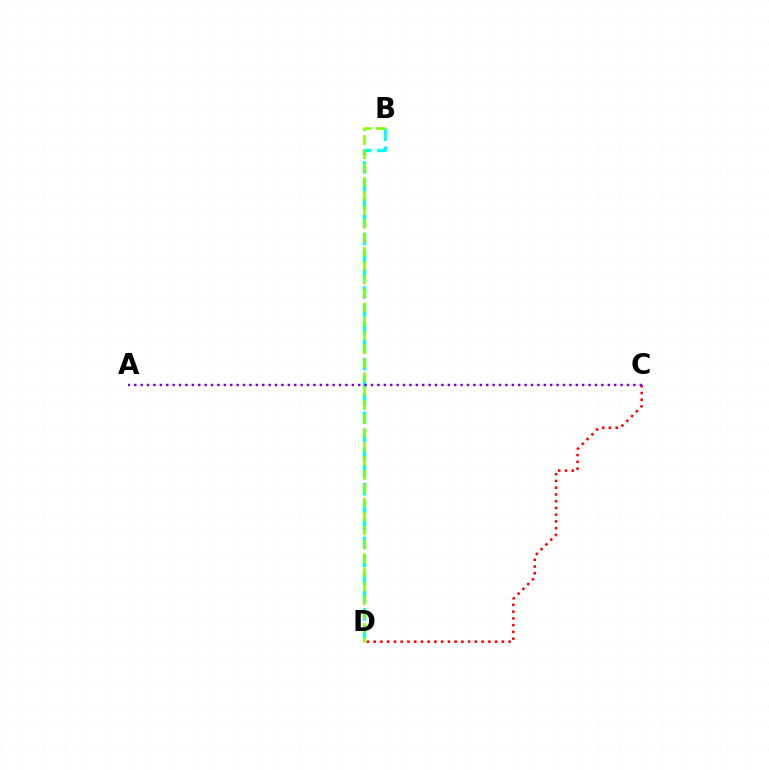{('B', 'D'): [{'color': '#00fff6', 'line_style': 'dashed', 'thickness': 2.43}, {'color': '#84ff00', 'line_style': 'dashed', 'thickness': 1.89}], ('C', 'D'): [{'color': '#ff0000', 'line_style': 'dotted', 'thickness': 1.83}], ('A', 'C'): [{'color': '#7200ff', 'line_style': 'dotted', 'thickness': 1.74}]}